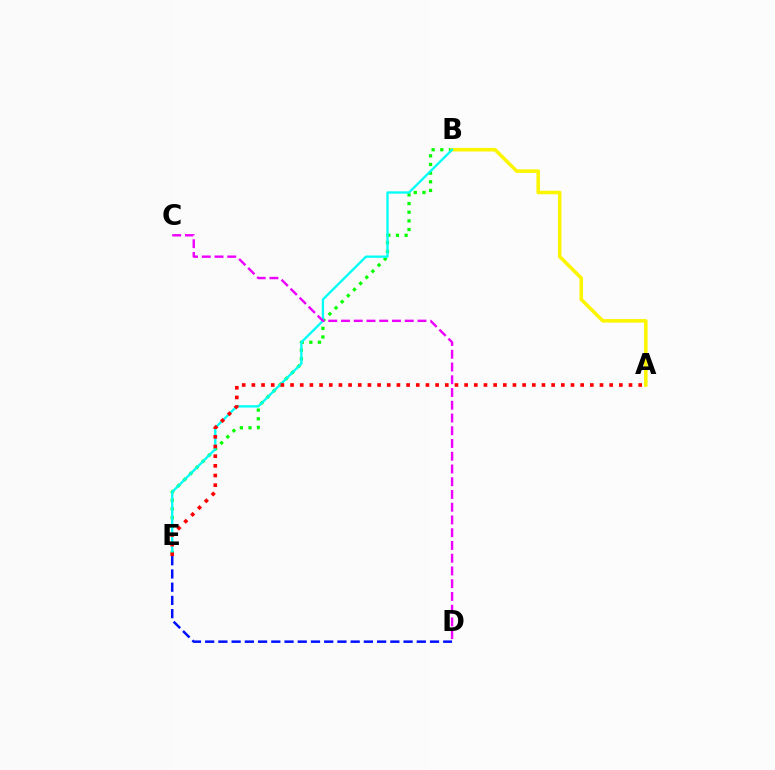{('B', 'E'): [{'color': '#08ff00', 'line_style': 'dotted', 'thickness': 2.35}, {'color': '#00fff6', 'line_style': 'solid', 'thickness': 1.67}], ('A', 'B'): [{'color': '#fcf500', 'line_style': 'solid', 'thickness': 2.55}], ('D', 'E'): [{'color': '#0010ff', 'line_style': 'dashed', 'thickness': 1.8}], ('A', 'E'): [{'color': '#ff0000', 'line_style': 'dotted', 'thickness': 2.63}], ('C', 'D'): [{'color': '#ee00ff', 'line_style': 'dashed', 'thickness': 1.73}]}